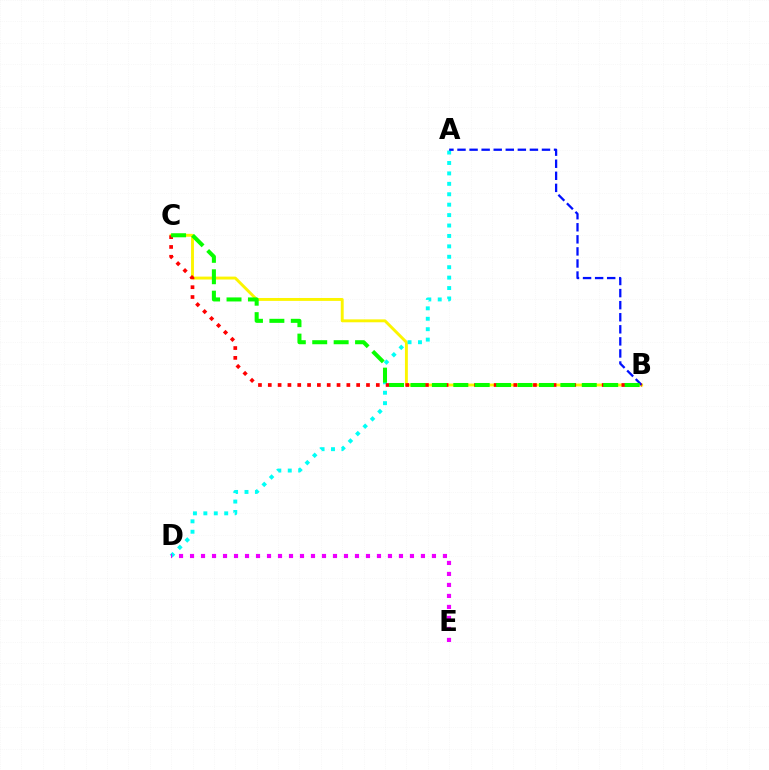{('B', 'C'): [{'color': '#fcf500', 'line_style': 'solid', 'thickness': 2.09}, {'color': '#ff0000', 'line_style': 'dotted', 'thickness': 2.67}, {'color': '#08ff00', 'line_style': 'dashed', 'thickness': 2.91}], ('A', 'D'): [{'color': '#00fff6', 'line_style': 'dotted', 'thickness': 2.83}], ('A', 'B'): [{'color': '#0010ff', 'line_style': 'dashed', 'thickness': 1.64}], ('D', 'E'): [{'color': '#ee00ff', 'line_style': 'dotted', 'thickness': 2.99}]}